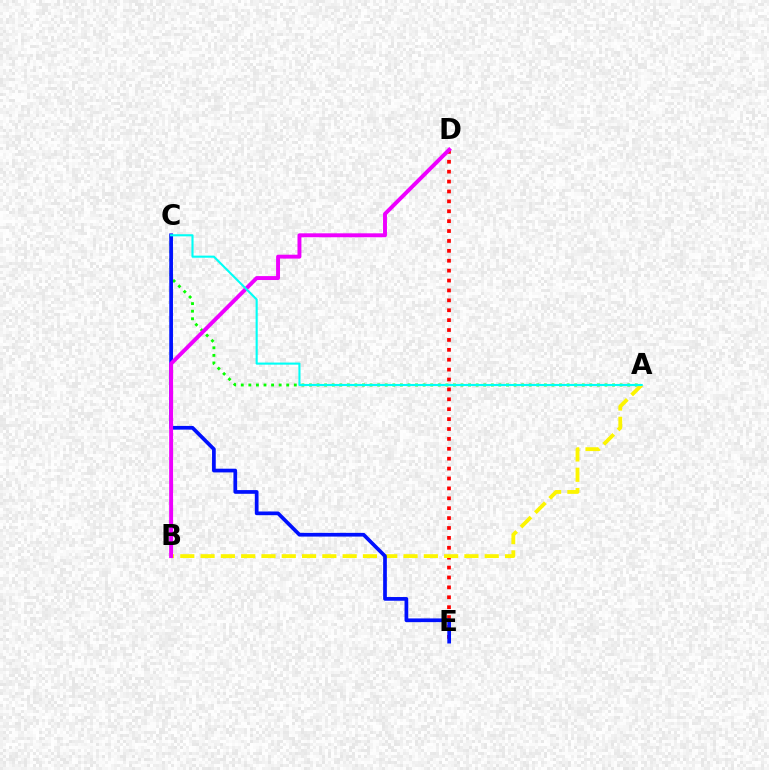{('D', 'E'): [{'color': '#ff0000', 'line_style': 'dotted', 'thickness': 2.69}], ('A', 'C'): [{'color': '#08ff00', 'line_style': 'dotted', 'thickness': 2.06}, {'color': '#00fff6', 'line_style': 'solid', 'thickness': 1.52}], ('A', 'B'): [{'color': '#fcf500', 'line_style': 'dashed', 'thickness': 2.76}], ('C', 'E'): [{'color': '#0010ff', 'line_style': 'solid', 'thickness': 2.67}], ('B', 'D'): [{'color': '#ee00ff', 'line_style': 'solid', 'thickness': 2.82}]}